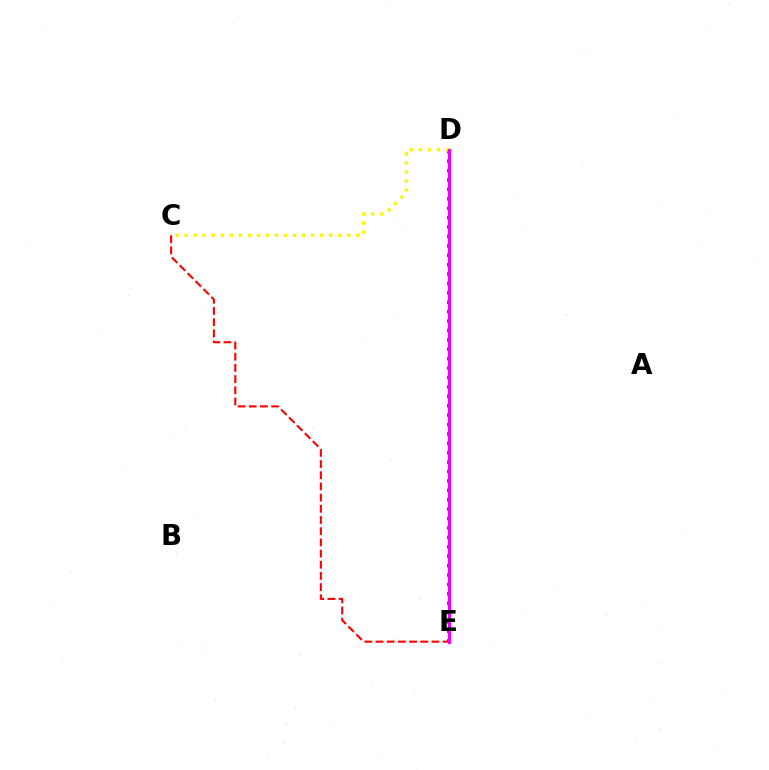{('D', 'E'): [{'color': '#00fff6', 'line_style': 'dotted', 'thickness': 2.23}, {'color': '#08ff00', 'line_style': 'dashed', 'thickness': 1.99}, {'color': '#0010ff', 'line_style': 'dotted', 'thickness': 2.56}, {'color': '#ee00ff', 'line_style': 'solid', 'thickness': 2.3}], ('C', 'E'): [{'color': '#ff0000', 'line_style': 'dashed', 'thickness': 1.52}], ('C', 'D'): [{'color': '#fcf500', 'line_style': 'dotted', 'thickness': 2.46}]}